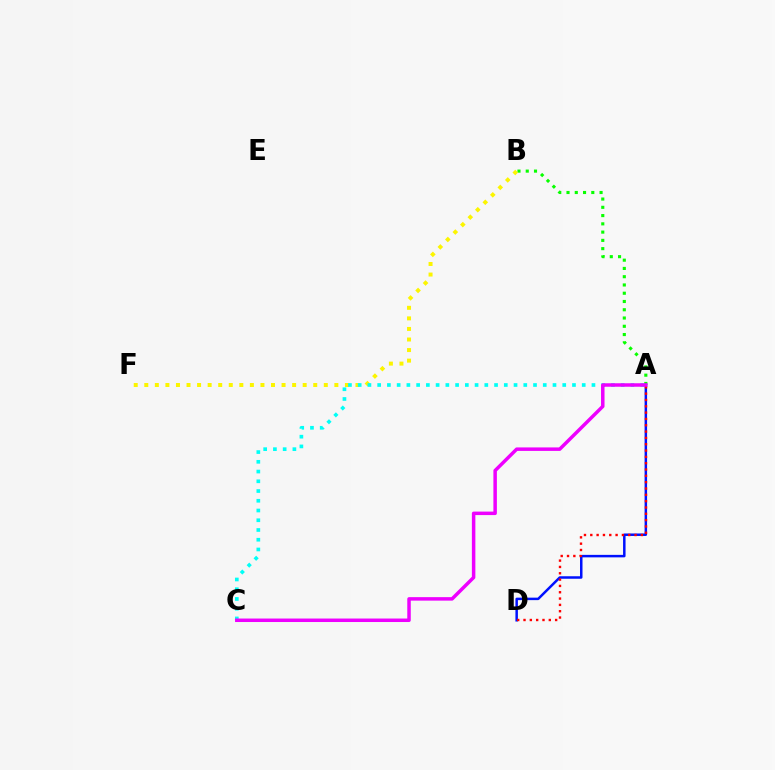{('A', 'B'): [{'color': '#08ff00', 'line_style': 'dotted', 'thickness': 2.25}], ('B', 'F'): [{'color': '#fcf500', 'line_style': 'dotted', 'thickness': 2.87}], ('A', 'D'): [{'color': '#0010ff', 'line_style': 'solid', 'thickness': 1.79}, {'color': '#ff0000', 'line_style': 'dotted', 'thickness': 1.72}], ('A', 'C'): [{'color': '#00fff6', 'line_style': 'dotted', 'thickness': 2.65}, {'color': '#ee00ff', 'line_style': 'solid', 'thickness': 2.51}]}